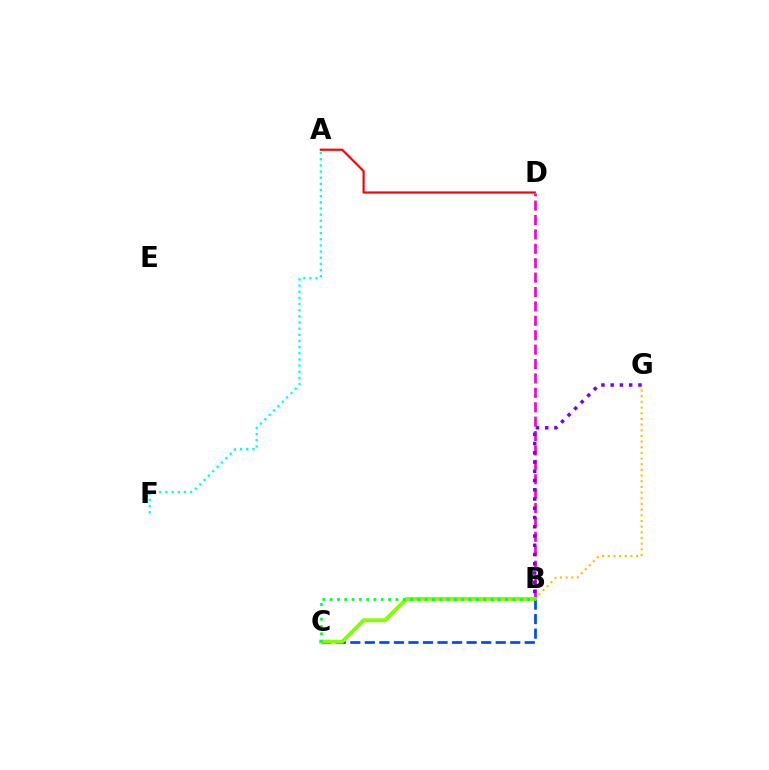{('B', 'D'): [{'color': '#ff00cf', 'line_style': 'dashed', 'thickness': 1.96}], ('B', 'C'): [{'color': '#004bff', 'line_style': 'dashed', 'thickness': 1.98}, {'color': '#84ff00', 'line_style': 'solid', 'thickness': 2.78}, {'color': '#00ff39', 'line_style': 'dotted', 'thickness': 1.99}], ('B', 'G'): [{'color': '#ffbd00', 'line_style': 'dotted', 'thickness': 1.54}, {'color': '#7200ff', 'line_style': 'dotted', 'thickness': 2.51}], ('A', 'F'): [{'color': '#00fff6', 'line_style': 'dotted', 'thickness': 1.67}], ('A', 'D'): [{'color': '#ff0000', 'line_style': 'solid', 'thickness': 1.56}]}